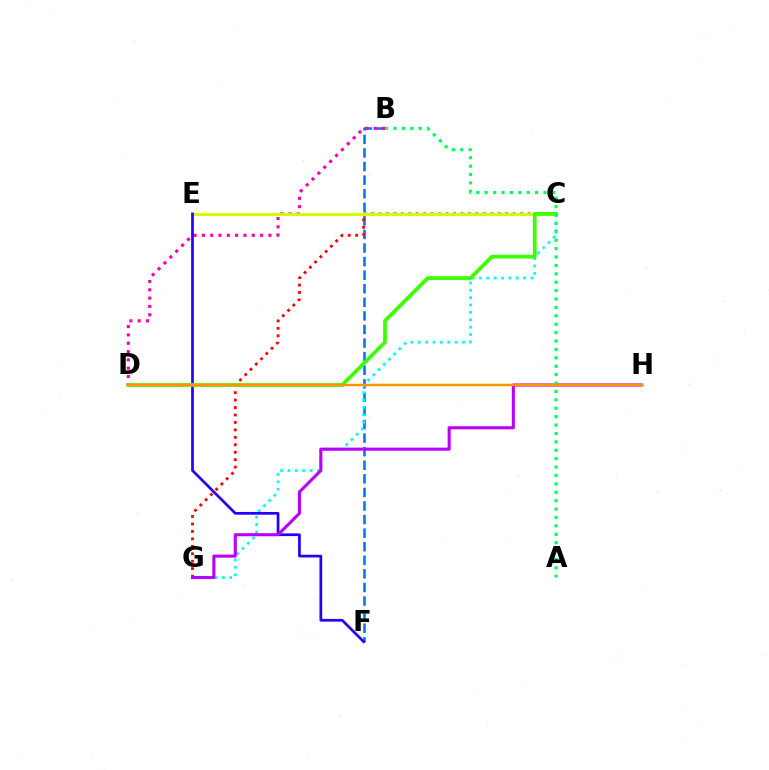{('B', 'F'): [{'color': '#0074ff', 'line_style': 'dashed', 'thickness': 1.84}], ('B', 'D'): [{'color': '#ff00ac', 'line_style': 'dotted', 'thickness': 2.26}], ('C', 'G'): [{'color': '#ff0000', 'line_style': 'dotted', 'thickness': 2.02}, {'color': '#00fff6', 'line_style': 'dotted', 'thickness': 2.0}], ('C', 'E'): [{'color': '#d1ff00', 'line_style': 'solid', 'thickness': 2.14}], ('E', 'F'): [{'color': '#2500ff', 'line_style': 'solid', 'thickness': 1.96}], ('C', 'D'): [{'color': '#3dff00', 'line_style': 'solid', 'thickness': 2.73}], ('G', 'H'): [{'color': '#b900ff', 'line_style': 'solid', 'thickness': 2.22}], ('A', 'B'): [{'color': '#00ff5c', 'line_style': 'dotted', 'thickness': 2.28}], ('D', 'H'): [{'color': '#ff9400', 'line_style': 'solid', 'thickness': 1.8}]}